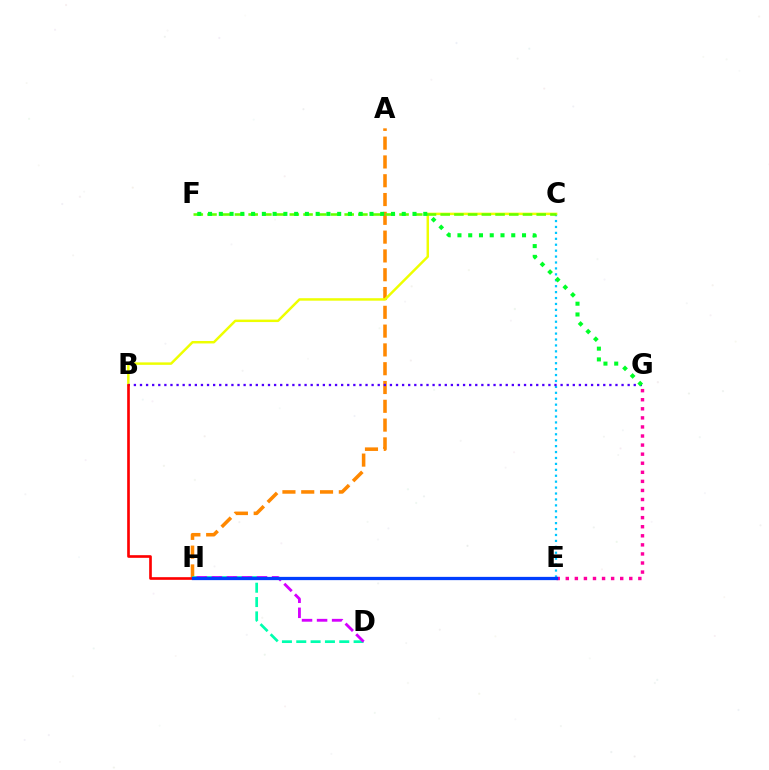{('C', 'E'): [{'color': '#00c7ff', 'line_style': 'dotted', 'thickness': 1.61}], ('A', 'H'): [{'color': '#ff8800', 'line_style': 'dashed', 'thickness': 2.55}], ('B', 'C'): [{'color': '#eeff00', 'line_style': 'solid', 'thickness': 1.78}], ('B', 'G'): [{'color': '#4f00ff', 'line_style': 'dotted', 'thickness': 1.66}], ('C', 'F'): [{'color': '#66ff00', 'line_style': 'dashed', 'thickness': 1.86}], ('D', 'H'): [{'color': '#00ffaf', 'line_style': 'dashed', 'thickness': 1.95}, {'color': '#d600ff', 'line_style': 'dashed', 'thickness': 2.04}], ('E', 'G'): [{'color': '#ff00a0', 'line_style': 'dotted', 'thickness': 2.46}], ('B', 'H'): [{'color': '#ff0000', 'line_style': 'solid', 'thickness': 1.91}], ('E', 'H'): [{'color': '#003fff', 'line_style': 'solid', 'thickness': 2.35}], ('F', 'G'): [{'color': '#00ff27', 'line_style': 'dotted', 'thickness': 2.92}]}